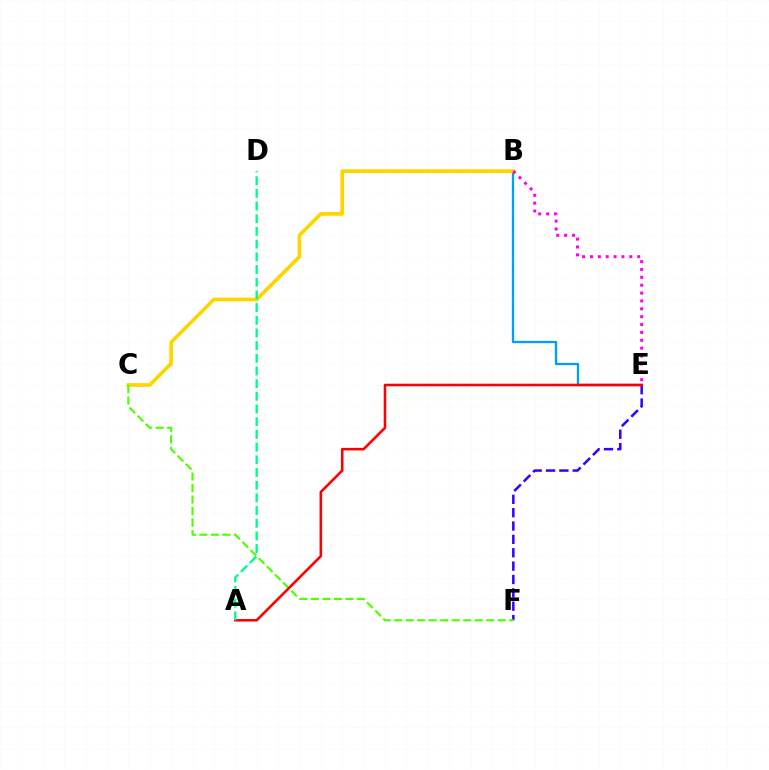{('B', 'E'): [{'color': '#009eff', 'line_style': 'solid', 'thickness': 1.65}, {'color': '#ff00ed', 'line_style': 'dotted', 'thickness': 2.14}], ('E', 'F'): [{'color': '#3700ff', 'line_style': 'dashed', 'thickness': 1.81}], ('B', 'C'): [{'color': '#ffd500', 'line_style': 'solid', 'thickness': 2.66}], ('C', 'F'): [{'color': '#4fff00', 'line_style': 'dashed', 'thickness': 1.56}], ('A', 'E'): [{'color': '#ff0000', 'line_style': 'solid', 'thickness': 1.85}], ('A', 'D'): [{'color': '#00ff86', 'line_style': 'dashed', 'thickness': 1.72}]}